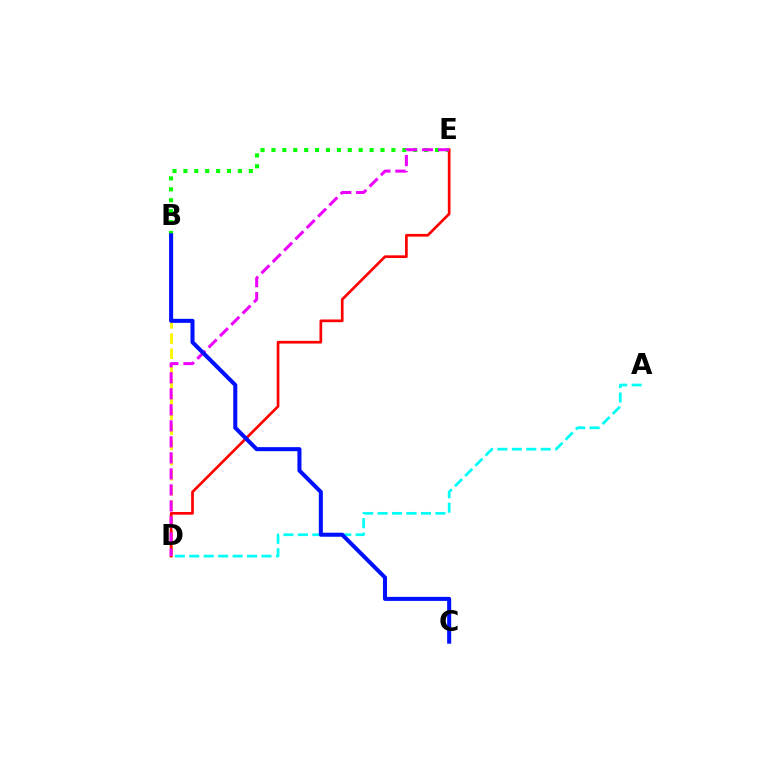{('B', 'E'): [{'color': '#08ff00', 'line_style': 'dotted', 'thickness': 2.96}], ('B', 'D'): [{'color': '#fcf500', 'line_style': 'dashed', 'thickness': 2.06}], ('D', 'E'): [{'color': '#ff0000', 'line_style': 'solid', 'thickness': 1.94}, {'color': '#ee00ff', 'line_style': 'dashed', 'thickness': 2.18}], ('A', 'D'): [{'color': '#00fff6', 'line_style': 'dashed', 'thickness': 1.96}], ('B', 'C'): [{'color': '#0010ff', 'line_style': 'solid', 'thickness': 2.91}]}